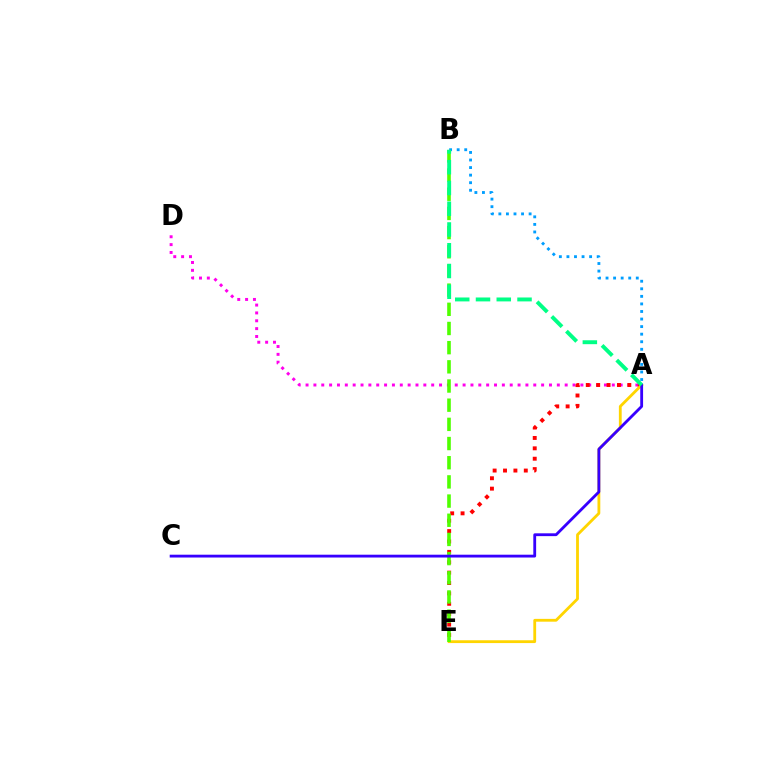{('A', 'D'): [{'color': '#ff00ed', 'line_style': 'dotted', 'thickness': 2.13}], ('A', 'E'): [{'color': '#ff0000', 'line_style': 'dotted', 'thickness': 2.82}, {'color': '#ffd500', 'line_style': 'solid', 'thickness': 2.02}], ('B', 'E'): [{'color': '#4fff00', 'line_style': 'dashed', 'thickness': 2.61}], ('A', 'C'): [{'color': '#3700ff', 'line_style': 'solid', 'thickness': 2.03}], ('A', 'B'): [{'color': '#009eff', 'line_style': 'dotted', 'thickness': 2.05}, {'color': '#00ff86', 'line_style': 'dashed', 'thickness': 2.82}]}